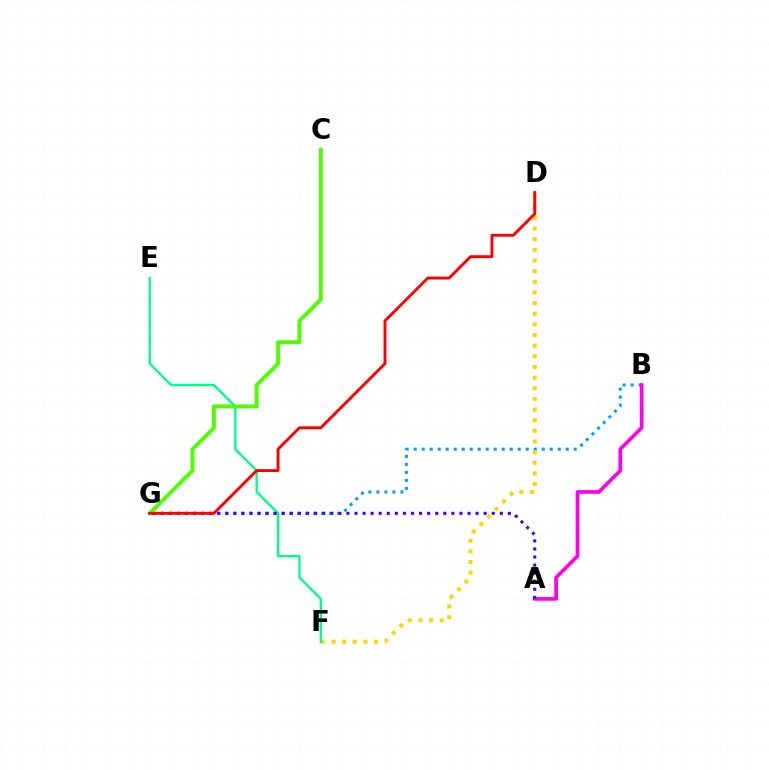{('B', 'G'): [{'color': '#009eff', 'line_style': 'dotted', 'thickness': 2.17}], ('A', 'B'): [{'color': '#ff00ed', 'line_style': 'solid', 'thickness': 2.66}], ('D', 'F'): [{'color': '#ffd500', 'line_style': 'dotted', 'thickness': 2.89}], ('E', 'F'): [{'color': '#00ff86', 'line_style': 'solid', 'thickness': 1.67}], ('A', 'G'): [{'color': '#3700ff', 'line_style': 'dotted', 'thickness': 2.19}], ('C', 'G'): [{'color': '#4fff00', 'line_style': 'solid', 'thickness': 2.83}], ('D', 'G'): [{'color': '#ff0000', 'line_style': 'solid', 'thickness': 2.08}]}